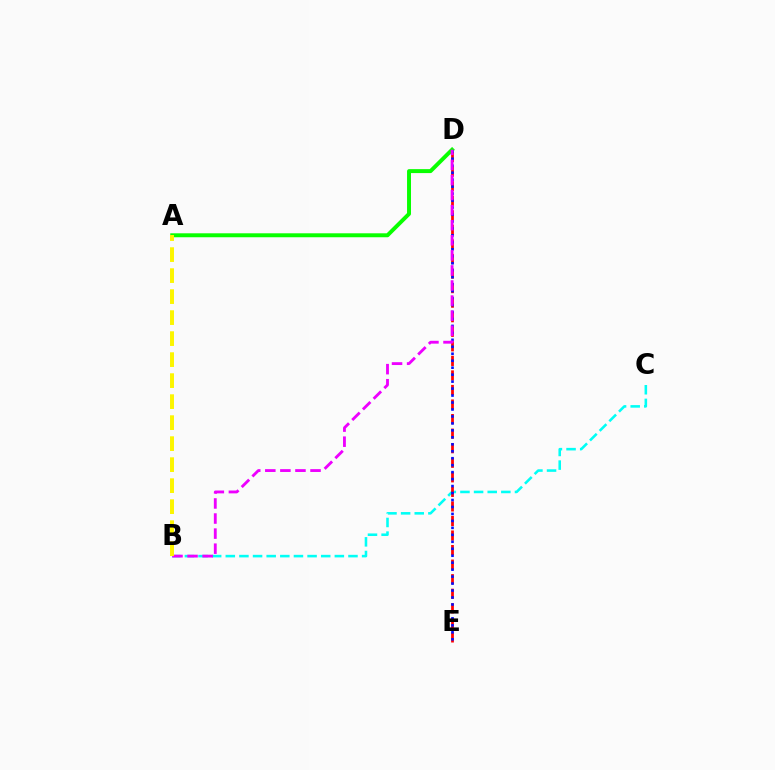{('B', 'C'): [{'color': '#00fff6', 'line_style': 'dashed', 'thickness': 1.85}], ('D', 'E'): [{'color': '#ff0000', 'line_style': 'dashed', 'thickness': 1.98}, {'color': '#0010ff', 'line_style': 'dotted', 'thickness': 1.89}], ('A', 'D'): [{'color': '#08ff00', 'line_style': 'solid', 'thickness': 2.85}], ('B', 'D'): [{'color': '#ee00ff', 'line_style': 'dashed', 'thickness': 2.05}], ('A', 'B'): [{'color': '#fcf500', 'line_style': 'dashed', 'thickness': 2.85}]}